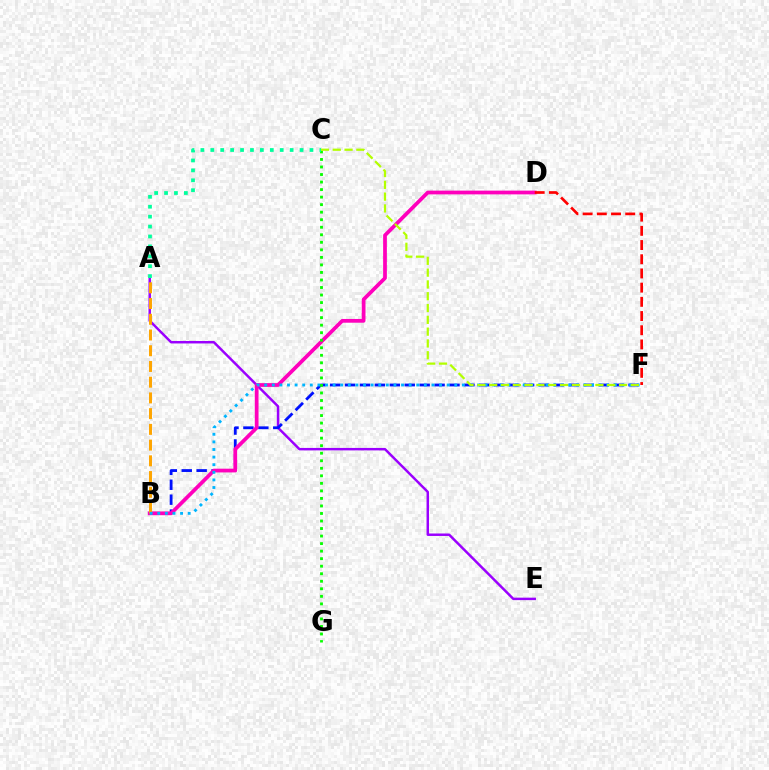{('A', 'E'): [{'color': '#9b00ff', 'line_style': 'solid', 'thickness': 1.78}], ('B', 'F'): [{'color': '#0010ff', 'line_style': 'dashed', 'thickness': 2.03}, {'color': '#00b5ff', 'line_style': 'dotted', 'thickness': 2.07}], ('B', 'D'): [{'color': '#ff00bd', 'line_style': 'solid', 'thickness': 2.7}], ('A', 'B'): [{'color': '#ffa500', 'line_style': 'dashed', 'thickness': 2.14}], ('C', 'G'): [{'color': '#08ff00', 'line_style': 'dotted', 'thickness': 2.05}], ('A', 'C'): [{'color': '#00ff9d', 'line_style': 'dotted', 'thickness': 2.69}], ('D', 'F'): [{'color': '#ff0000', 'line_style': 'dashed', 'thickness': 1.93}], ('C', 'F'): [{'color': '#b3ff00', 'line_style': 'dashed', 'thickness': 1.6}]}